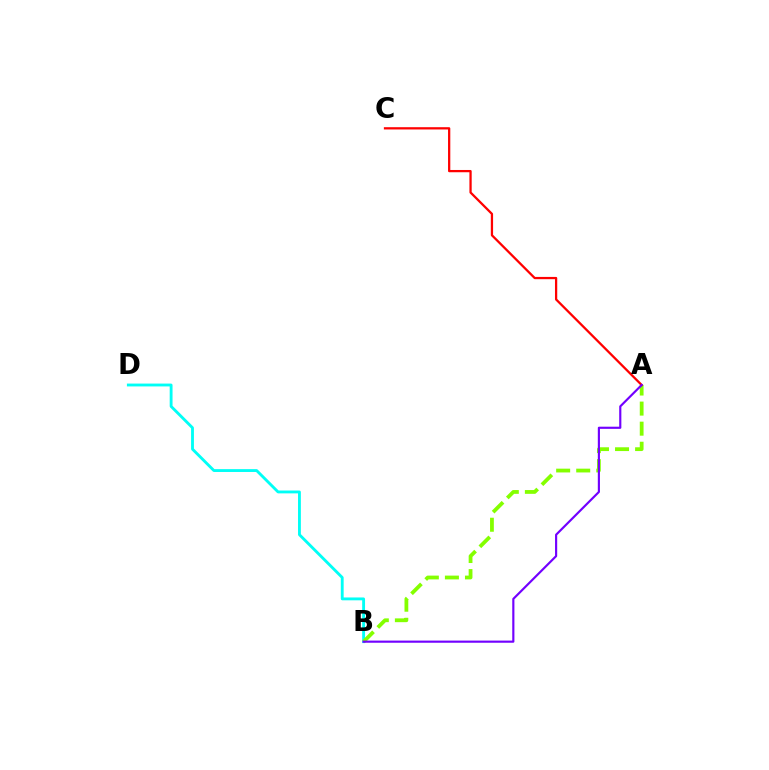{('B', 'D'): [{'color': '#00fff6', 'line_style': 'solid', 'thickness': 2.05}], ('A', 'B'): [{'color': '#84ff00', 'line_style': 'dashed', 'thickness': 2.73}, {'color': '#7200ff', 'line_style': 'solid', 'thickness': 1.55}], ('A', 'C'): [{'color': '#ff0000', 'line_style': 'solid', 'thickness': 1.63}]}